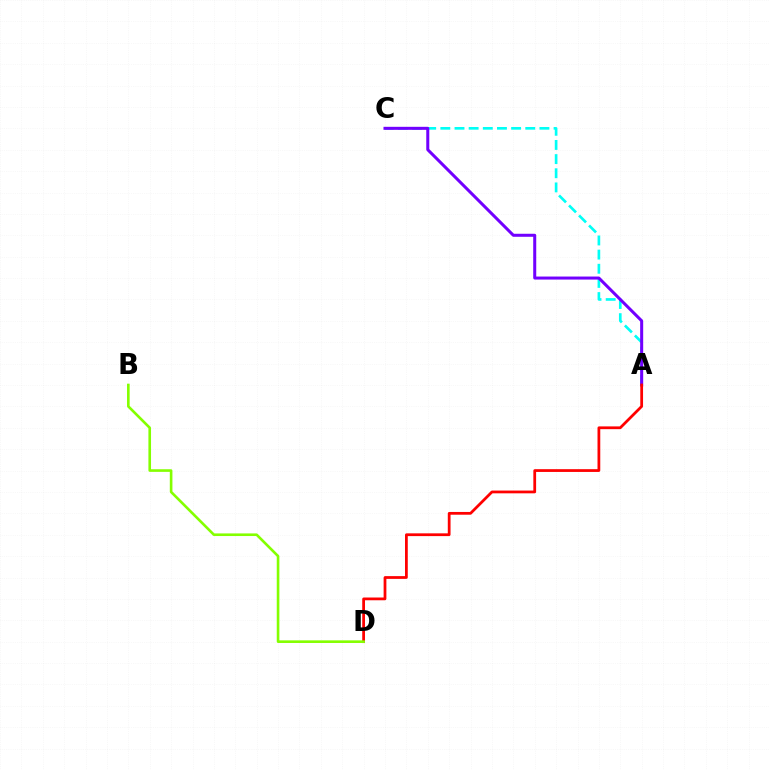{('A', 'C'): [{'color': '#00fff6', 'line_style': 'dashed', 'thickness': 1.92}, {'color': '#7200ff', 'line_style': 'solid', 'thickness': 2.18}], ('A', 'D'): [{'color': '#ff0000', 'line_style': 'solid', 'thickness': 1.99}], ('B', 'D'): [{'color': '#84ff00', 'line_style': 'solid', 'thickness': 1.89}]}